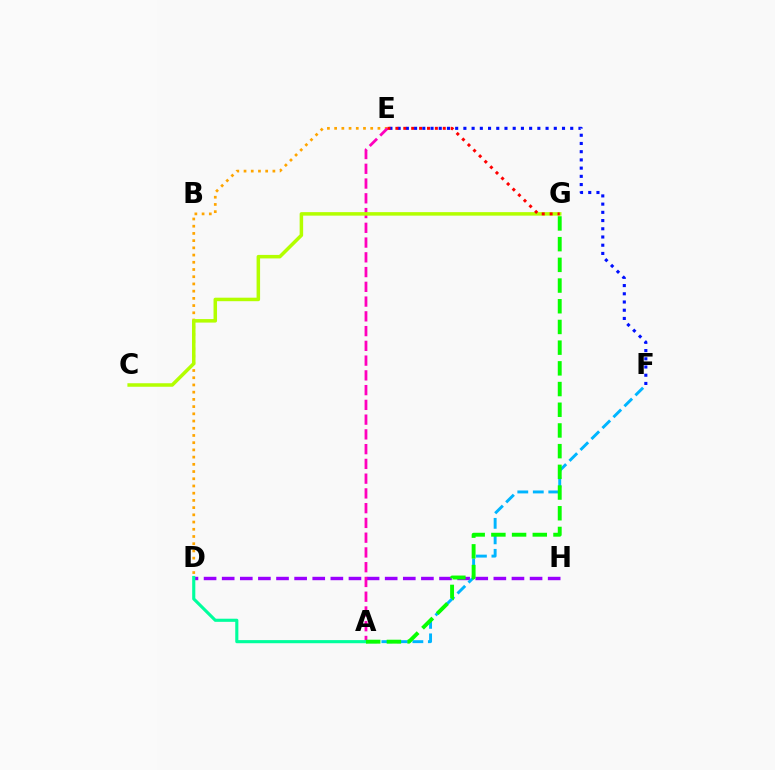{('D', 'H'): [{'color': '#9b00ff', 'line_style': 'dashed', 'thickness': 2.46}], ('A', 'F'): [{'color': '#00b5ff', 'line_style': 'dashed', 'thickness': 2.11}], ('E', 'F'): [{'color': '#0010ff', 'line_style': 'dotted', 'thickness': 2.23}], ('D', 'E'): [{'color': '#ffa500', 'line_style': 'dotted', 'thickness': 1.96}], ('A', 'E'): [{'color': '#ff00bd', 'line_style': 'dashed', 'thickness': 2.0}], ('C', 'G'): [{'color': '#b3ff00', 'line_style': 'solid', 'thickness': 2.52}], ('A', 'D'): [{'color': '#00ff9d', 'line_style': 'solid', 'thickness': 2.25}], ('A', 'G'): [{'color': '#08ff00', 'line_style': 'dashed', 'thickness': 2.81}], ('E', 'G'): [{'color': '#ff0000', 'line_style': 'dotted', 'thickness': 2.15}]}